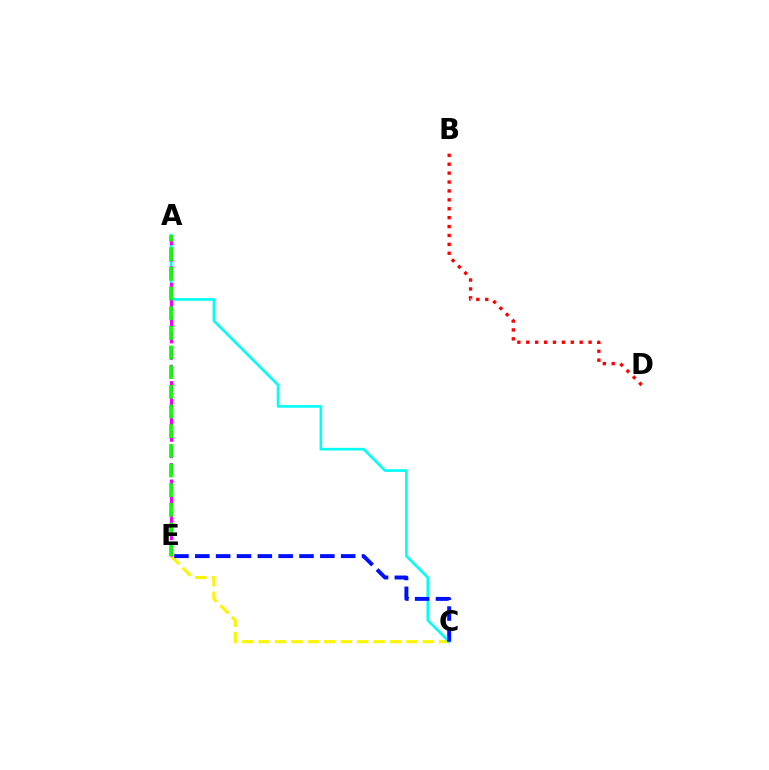{('C', 'E'): [{'color': '#fcf500', 'line_style': 'dashed', 'thickness': 2.23}, {'color': '#0010ff', 'line_style': 'dashed', 'thickness': 2.83}], ('A', 'C'): [{'color': '#00fff6', 'line_style': 'solid', 'thickness': 1.9}], ('A', 'E'): [{'color': '#ee00ff', 'line_style': 'dashed', 'thickness': 2.23}, {'color': '#08ff00', 'line_style': 'dashed', 'thickness': 2.67}], ('B', 'D'): [{'color': '#ff0000', 'line_style': 'dotted', 'thickness': 2.42}]}